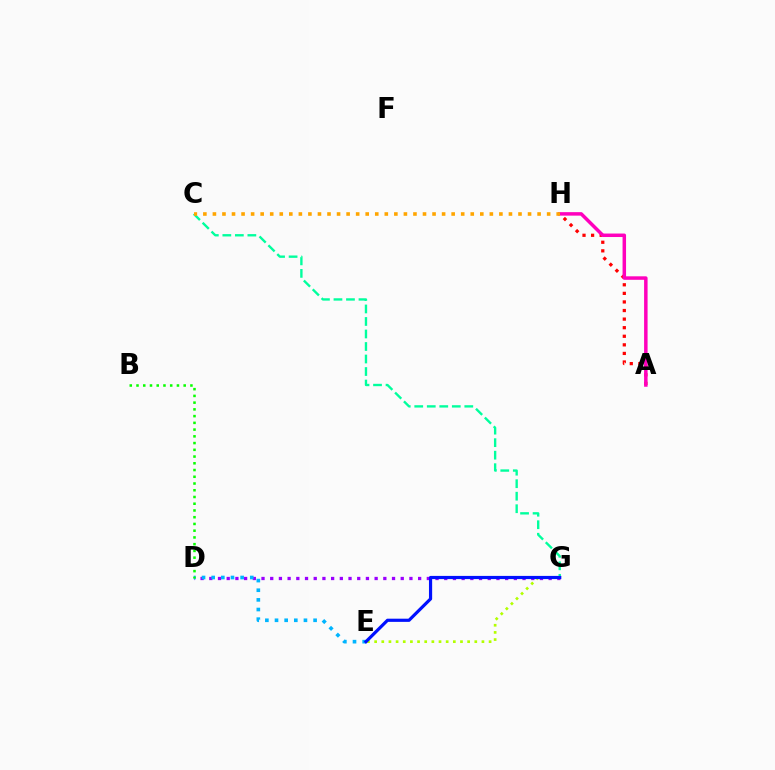{('E', 'G'): [{'color': '#b3ff00', 'line_style': 'dotted', 'thickness': 1.94}, {'color': '#0010ff', 'line_style': 'solid', 'thickness': 2.29}], ('C', 'G'): [{'color': '#00ff9d', 'line_style': 'dashed', 'thickness': 1.7}], ('D', 'G'): [{'color': '#9b00ff', 'line_style': 'dotted', 'thickness': 2.36}], ('D', 'E'): [{'color': '#00b5ff', 'line_style': 'dotted', 'thickness': 2.62}], ('A', 'H'): [{'color': '#ff0000', 'line_style': 'dotted', 'thickness': 2.33}, {'color': '#ff00bd', 'line_style': 'solid', 'thickness': 2.51}], ('B', 'D'): [{'color': '#08ff00', 'line_style': 'dotted', 'thickness': 1.83}], ('C', 'H'): [{'color': '#ffa500', 'line_style': 'dotted', 'thickness': 2.59}]}